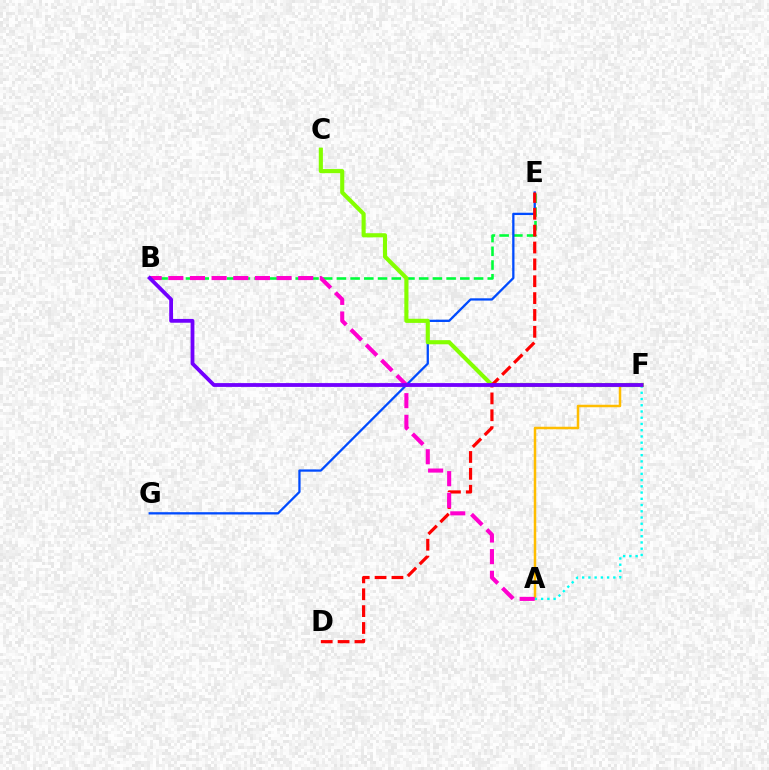{('B', 'E'): [{'color': '#00ff39', 'line_style': 'dashed', 'thickness': 1.86}], ('A', 'F'): [{'color': '#ffbd00', 'line_style': 'solid', 'thickness': 1.8}, {'color': '#00fff6', 'line_style': 'dotted', 'thickness': 1.69}], ('E', 'G'): [{'color': '#004bff', 'line_style': 'solid', 'thickness': 1.65}], ('C', 'F'): [{'color': '#84ff00', 'line_style': 'solid', 'thickness': 2.97}], ('D', 'E'): [{'color': '#ff0000', 'line_style': 'dashed', 'thickness': 2.29}], ('A', 'B'): [{'color': '#ff00cf', 'line_style': 'dashed', 'thickness': 2.94}], ('B', 'F'): [{'color': '#7200ff', 'line_style': 'solid', 'thickness': 2.74}]}